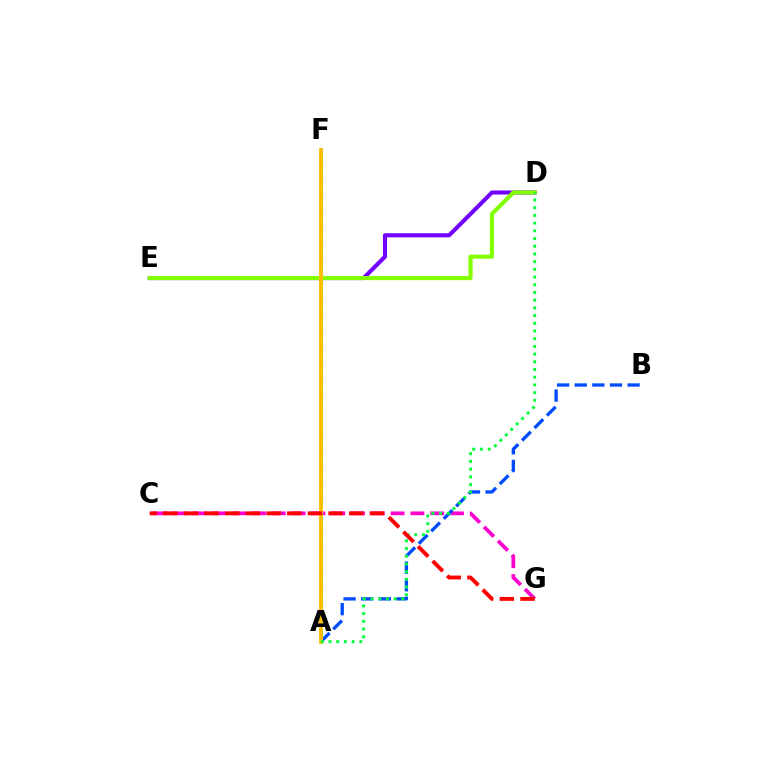{('D', 'E'): [{'color': '#7200ff', 'line_style': 'solid', 'thickness': 2.93}, {'color': '#84ff00', 'line_style': 'solid', 'thickness': 2.99}], ('C', 'G'): [{'color': '#ff00cf', 'line_style': 'dashed', 'thickness': 2.69}, {'color': '#ff0000', 'line_style': 'dashed', 'thickness': 2.81}], ('A', 'F'): [{'color': '#00fff6', 'line_style': 'dashed', 'thickness': 2.31}, {'color': '#ffbd00', 'line_style': 'solid', 'thickness': 2.79}], ('A', 'B'): [{'color': '#004bff', 'line_style': 'dashed', 'thickness': 2.39}], ('A', 'D'): [{'color': '#00ff39', 'line_style': 'dotted', 'thickness': 2.09}]}